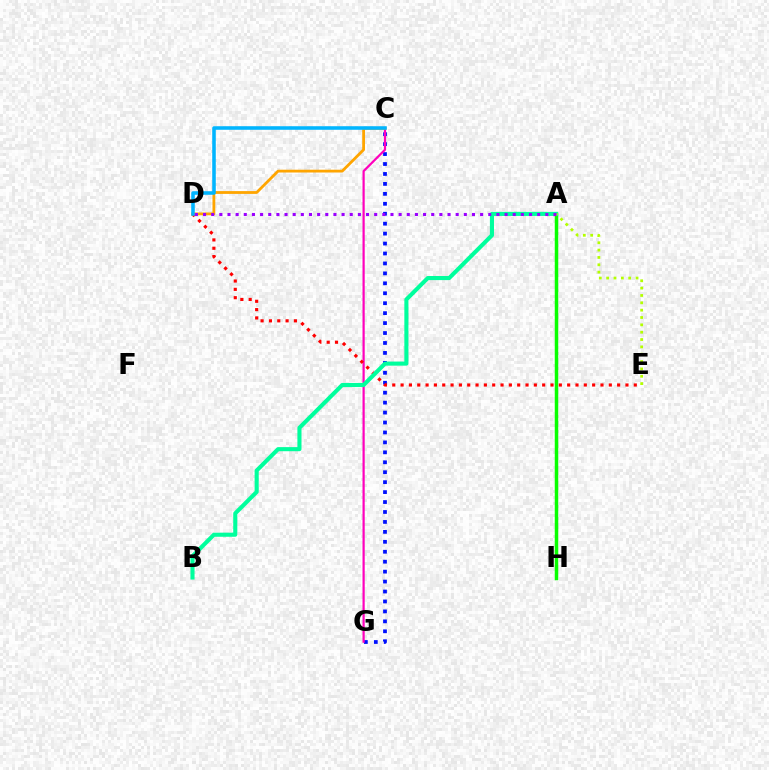{('C', 'G'): [{'color': '#0010ff', 'line_style': 'dotted', 'thickness': 2.7}, {'color': '#ff00bd', 'line_style': 'solid', 'thickness': 1.59}], ('A', 'H'): [{'color': '#08ff00', 'line_style': 'solid', 'thickness': 2.52}], ('D', 'E'): [{'color': '#ff0000', 'line_style': 'dotted', 'thickness': 2.26}], ('C', 'D'): [{'color': '#ffa500', 'line_style': 'solid', 'thickness': 2.01}, {'color': '#00b5ff', 'line_style': 'solid', 'thickness': 2.57}], ('A', 'B'): [{'color': '#00ff9d', 'line_style': 'solid', 'thickness': 2.95}], ('A', 'E'): [{'color': '#b3ff00', 'line_style': 'dotted', 'thickness': 2.0}], ('A', 'D'): [{'color': '#9b00ff', 'line_style': 'dotted', 'thickness': 2.21}]}